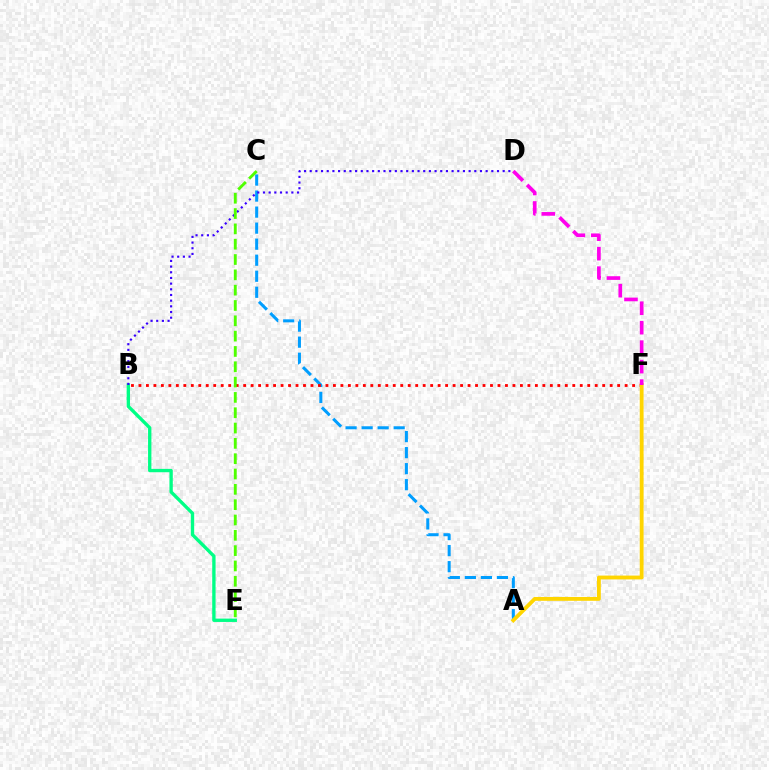{('A', 'C'): [{'color': '#009eff', 'line_style': 'dashed', 'thickness': 2.18}], ('B', 'F'): [{'color': '#ff0000', 'line_style': 'dotted', 'thickness': 2.03}], ('A', 'F'): [{'color': '#ffd500', 'line_style': 'solid', 'thickness': 2.76}], ('B', 'E'): [{'color': '#00ff86', 'line_style': 'solid', 'thickness': 2.41}], ('B', 'D'): [{'color': '#3700ff', 'line_style': 'dotted', 'thickness': 1.54}], ('D', 'F'): [{'color': '#ff00ed', 'line_style': 'dashed', 'thickness': 2.64}], ('C', 'E'): [{'color': '#4fff00', 'line_style': 'dashed', 'thickness': 2.08}]}